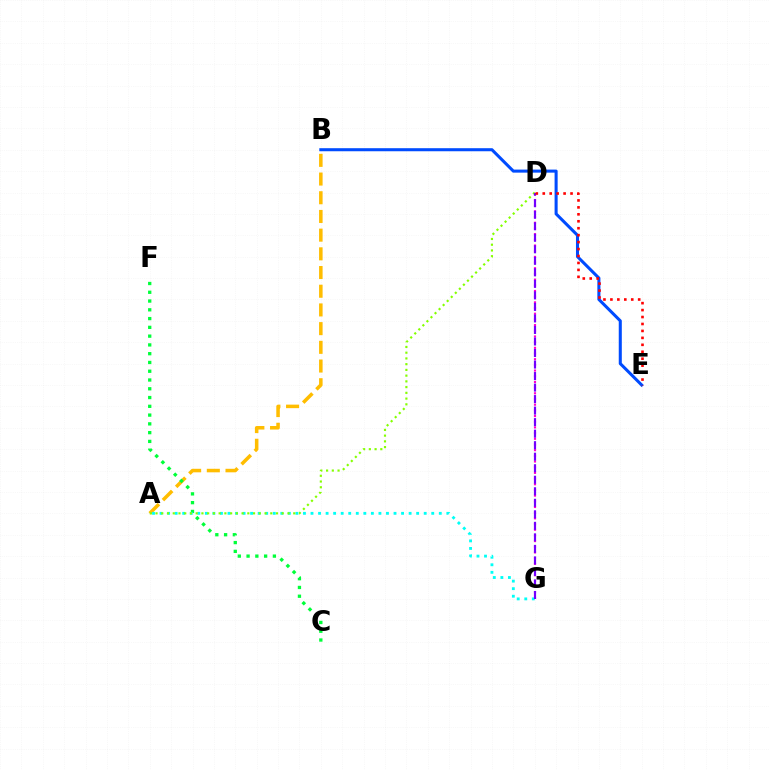{('A', 'B'): [{'color': '#ffbd00', 'line_style': 'dashed', 'thickness': 2.54}], ('C', 'F'): [{'color': '#00ff39', 'line_style': 'dotted', 'thickness': 2.38}], ('B', 'E'): [{'color': '#004bff', 'line_style': 'solid', 'thickness': 2.2}], ('D', 'G'): [{'color': '#ff00cf', 'line_style': 'dotted', 'thickness': 1.54}, {'color': '#7200ff', 'line_style': 'dashed', 'thickness': 1.57}], ('A', 'G'): [{'color': '#00fff6', 'line_style': 'dotted', 'thickness': 2.05}], ('A', 'D'): [{'color': '#84ff00', 'line_style': 'dotted', 'thickness': 1.56}], ('D', 'E'): [{'color': '#ff0000', 'line_style': 'dotted', 'thickness': 1.89}]}